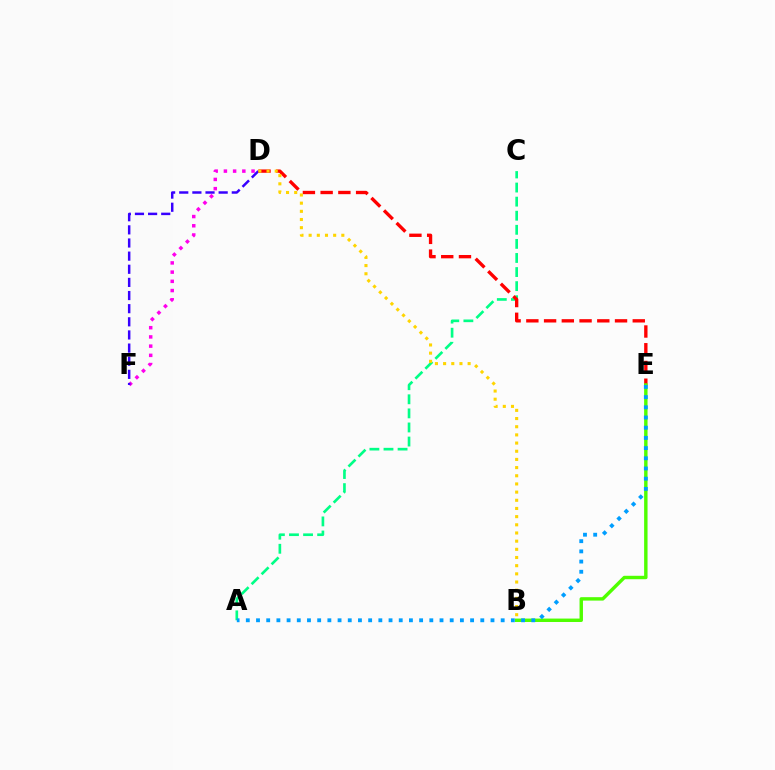{('D', 'F'): [{'color': '#ff00ed', 'line_style': 'dotted', 'thickness': 2.5}, {'color': '#3700ff', 'line_style': 'dashed', 'thickness': 1.78}], ('A', 'C'): [{'color': '#00ff86', 'line_style': 'dashed', 'thickness': 1.91}], ('D', 'E'): [{'color': '#ff0000', 'line_style': 'dashed', 'thickness': 2.41}], ('B', 'E'): [{'color': '#4fff00', 'line_style': 'solid', 'thickness': 2.46}], ('B', 'D'): [{'color': '#ffd500', 'line_style': 'dotted', 'thickness': 2.22}], ('A', 'E'): [{'color': '#009eff', 'line_style': 'dotted', 'thickness': 2.77}]}